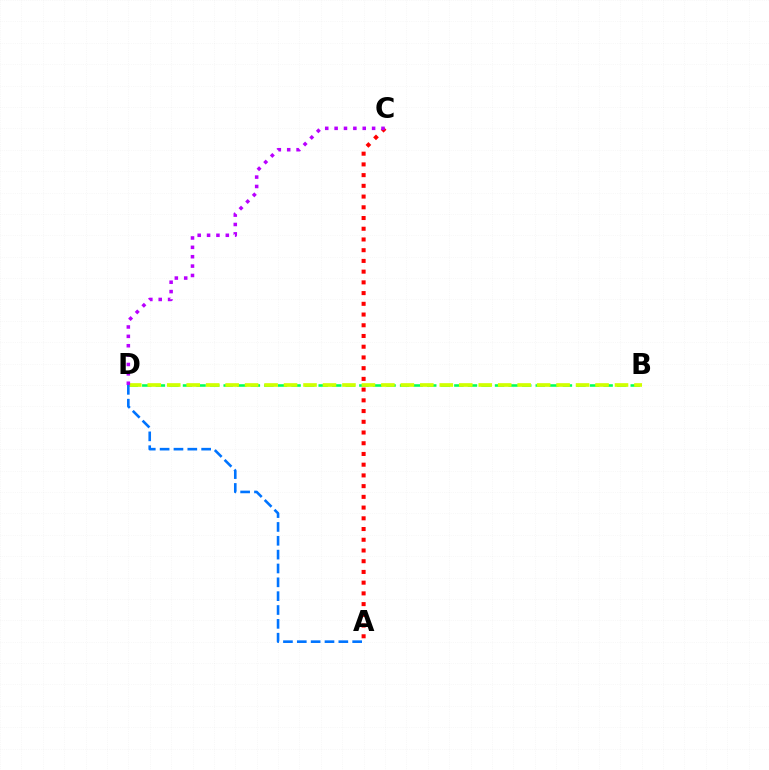{('B', 'D'): [{'color': '#00ff5c', 'line_style': 'dashed', 'thickness': 1.84}, {'color': '#d1ff00', 'line_style': 'dashed', 'thickness': 2.64}], ('A', 'C'): [{'color': '#ff0000', 'line_style': 'dotted', 'thickness': 2.91}], ('A', 'D'): [{'color': '#0074ff', 'line_style': 'dashed', 'thickness': 1.88}], ('C', 'D'): [{'color': '#b900ff', 'line_style': 'dotted', 'thickness': 2.55}]}